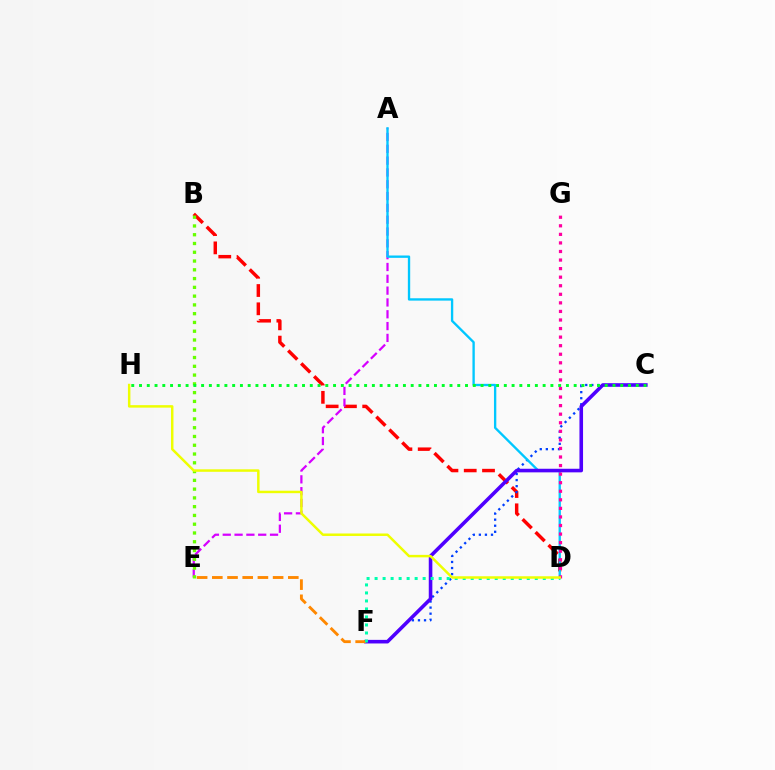{('B', 'D'): [{'color': '#ff0000', 'line_style': 'dashed', 'thickness': 2.48}], ('A', 'E'): [{'color': '#d600ff', 'line_style': 'dashed', 'thickness': 1.61}], ('C', 'F'): [{'color': '#003fff', 'line_style': 'dotted', 'thickness': 1.65}, {'color': '#4f00ff', 'line_style': 'solid', 'thickness': 2.59}], ('B', 'E'): [{'color': '#66ff00', 'line_style': 'dotted', 'thickness': 2.38}], ('A', 'D'): [{'color': '#00c7ff', 'line_style': 'solid', 'thickness': 1.69}], ('D', 'G'): [{'color': '#ff00a0', 'line_style': 'dotted', 'thickness': 2.33}], ('C', 'H'): [{'color': '#00ff27', 'line_style': 'dotted', 'thickness': 2.11}], ('E', 'F'): [{'color': '#ff8800', 'line_style': 'dashed', 'thickness': 2.06}], ('D', 'F'): [{'color': '#00ffaf', 'line_style': 'dotted', 'thickness': 2.18}], ('D', 'H'): [{'color': '#eeff00', 'line_style': 'solid', 'thickness': 1.78}]}